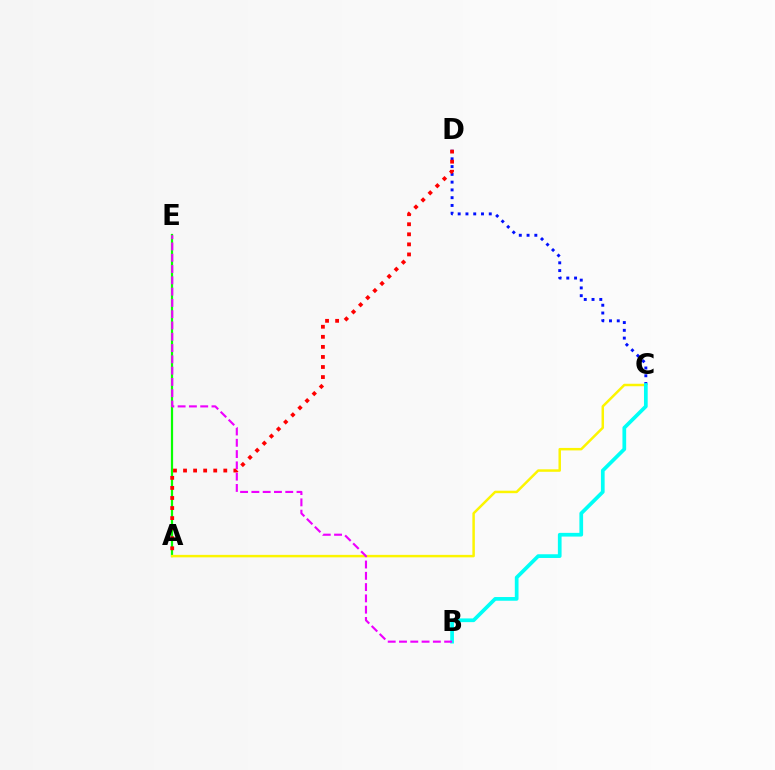{('C', 'D'): [{'color': '#0010ff', 'line_style': 'dotted', 'thickness': 2.11}], ('A', 'E'): [{'color': '#08ff00', 'line_style': 'solid', 'thickness': 1.6}], ('A', 'D'): [{'color': '#ff0000', 'line_style': 'dotted', 'thickness': 2.73}], ('A', 'C'): [{'color': '#fcf500', 'line_style': 'solid', 'thickness': 1.79}], ('B', 'C'): [{'color': '#00fff6', 'line_style': 'solid', 'thickness': 2.67}], ('B', 'E'): [{'color': '#ee00ff', 'line_style': 'dashed', 'thickness': 1.53}]}